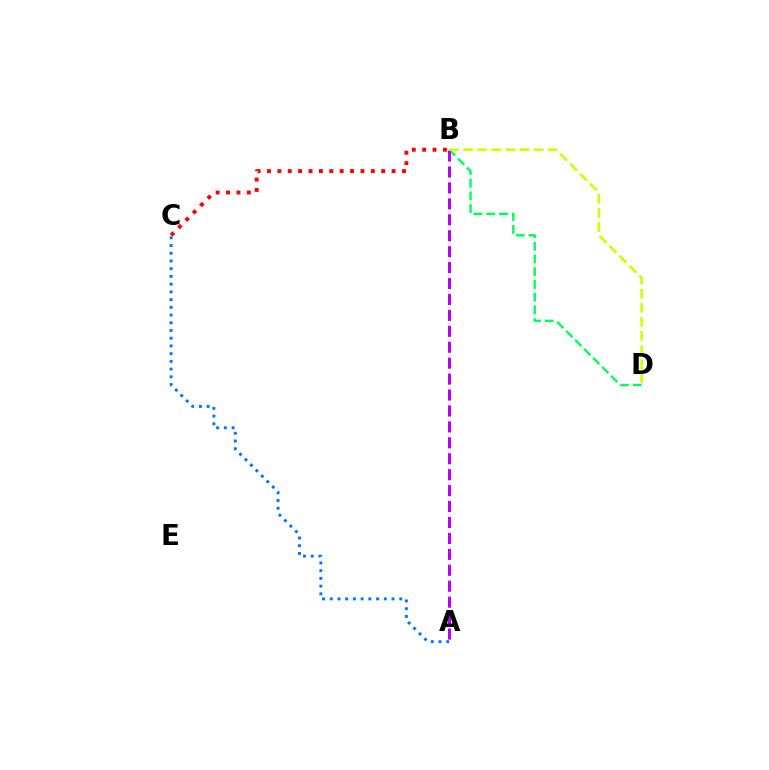{('B', 'D'): [{'color': '#00ff5c', 'line_style': 'dashed', 'thickness': 1.73}, {'color': '#d1ff00', 'line_style': 'dashed', 'thickness': 1.91}], ('A', 'B'): [{'color': '#b900ff', 'line_style': 'dashed', 'thickness': 2.16}], ('A', 'C'): [{'color': '#0074ff', 'line_style': 'dotted', 'thickness': 2.1}], ('B', 'C'): [{'color': '#ff0000', 'line_style': 'dotted', 'thickness': 2.82}]}